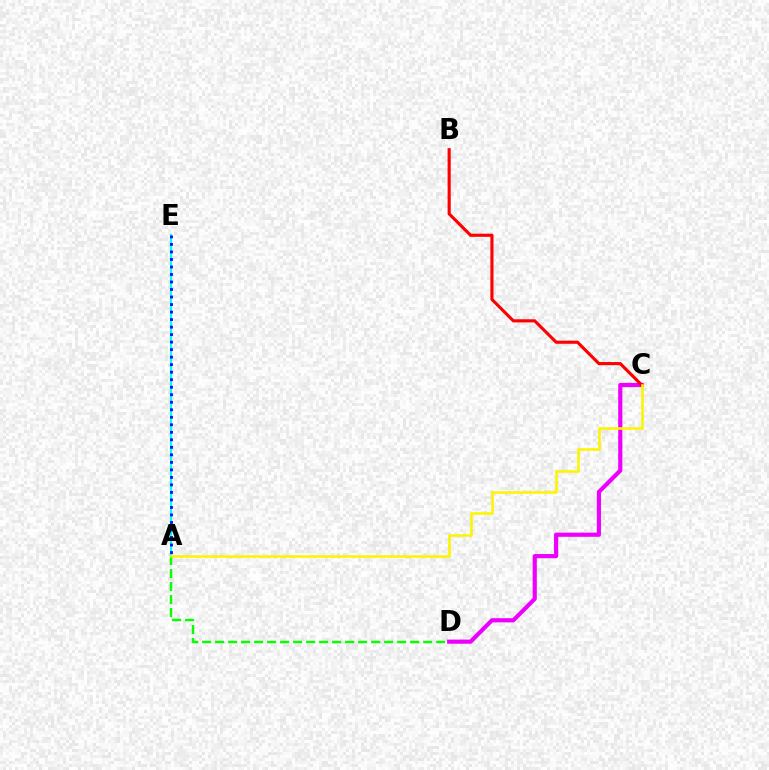{('C', 'D'): [{'color': '#ee00ff', 'line_style': 'solid', 'thickness': 3.0}], ('A', 'E'): [{'color': '#00fff6', 'line_style': 'solid', 'thickness': 1.54}, {'color': '#0010ff', 'line_style': 'dotted', 'thickness': 2.04}], ('A', 'D'): [{'color': '#08ff00', 'line_style': 'dashed', 'thickness': 1.77}], ('B', 'C'): [{'color': '#ff0000', 'line_style': 'solid', 'thickness': 2.25}], ('A', 'C'): [{'color': '#fcf500', 'line_style': 'solid', 'thickness': 1.85}]}